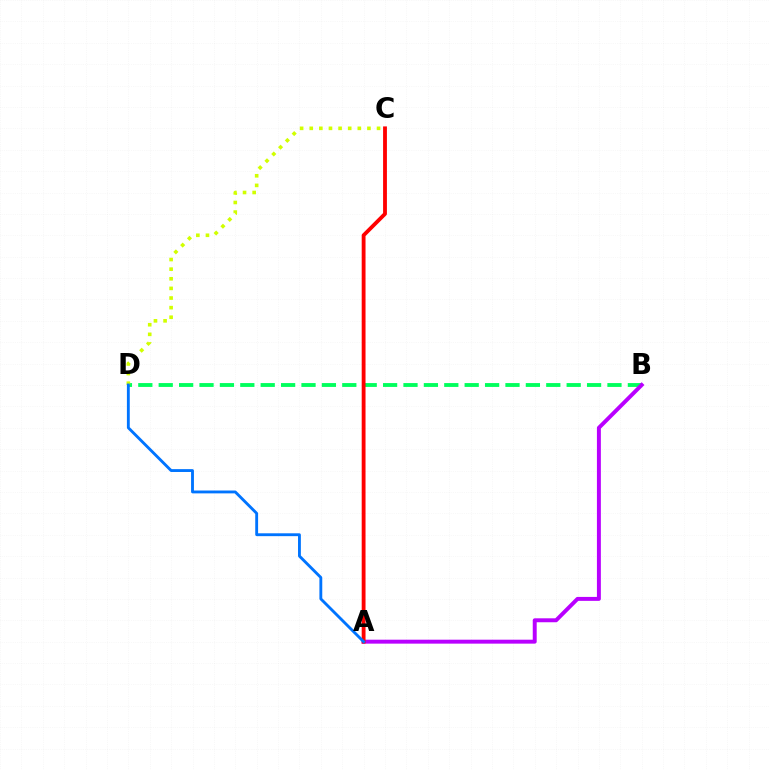{('B', 'D'): [{'color': '#00ff5c', 'line_style': 'dashed', 'thickness': 2.77}], ('C', 'D'): [{'color': '#d1ff00', 'line_style': 'dotted', 'thickness': 2.61}], ('A', 'B'): [{'color': '#b900ff', 'line_style': 'solid', 'thickness': 2.84}], ('A', 'C'): [{'color': '#ff0000', 'line_style': 'solid', 'thickness': 2.76}], ('A', 'D'): [{'color': '#0074ff', 'line_style': 'solid', 'thickness': 2.06}]}